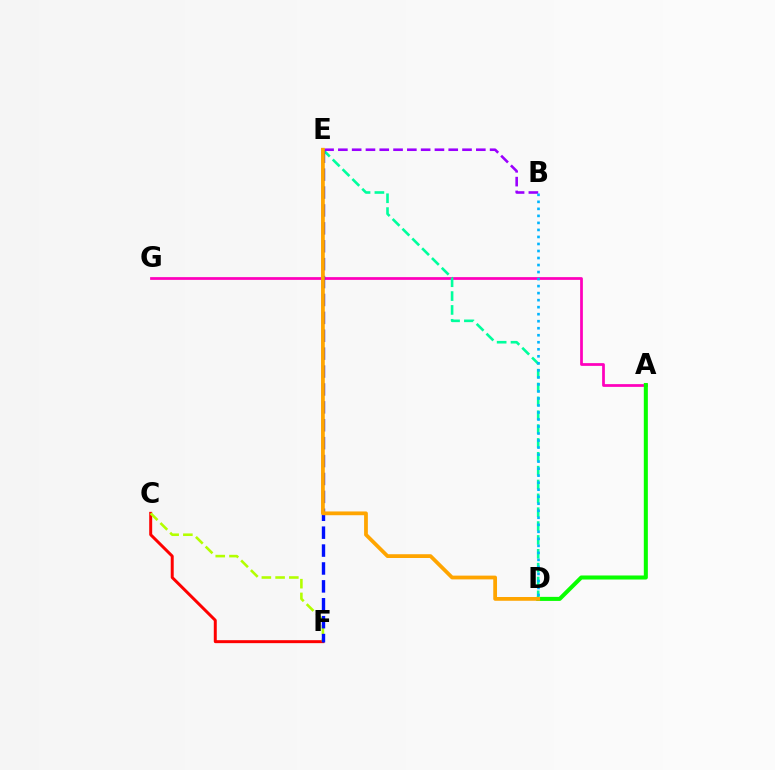{('A', 'G'): [{'color': '#ff00bd', 'line_style': 'solid', 'thickness': 1.98}], ('C', 'F'): [{'color': '#ff0000', 'line_style': 'solid', 'thickness': 2.14}, {'color': '#b3ff00', 'line_style': 'dashed', 'thickness': 1.87}], ('D', 'E'): [{'color': '#00ff9d', 'line_style': 'dashed', 'thickness': 1.88}, {'color': '#ffa500', 'line_style': 'solid', 'thickness': 2.71}], ('B', 'E'): [{'color': '#9b00ff', 'line_style': 'dashed', 'thickness': 1.87}], ('B', 'D'): [{'color': '#00b5ff', 'line_style': 'dotted', 'thickness': 1.91}], ('A', 'D'): [{'color': '#08ff00', 'line_style': 'solid', 'thickness': 2.91}], ('E', 'F'): [{'color': '#0010ff', 'line_style': 'dashed', 'thickness': 2.43}]}